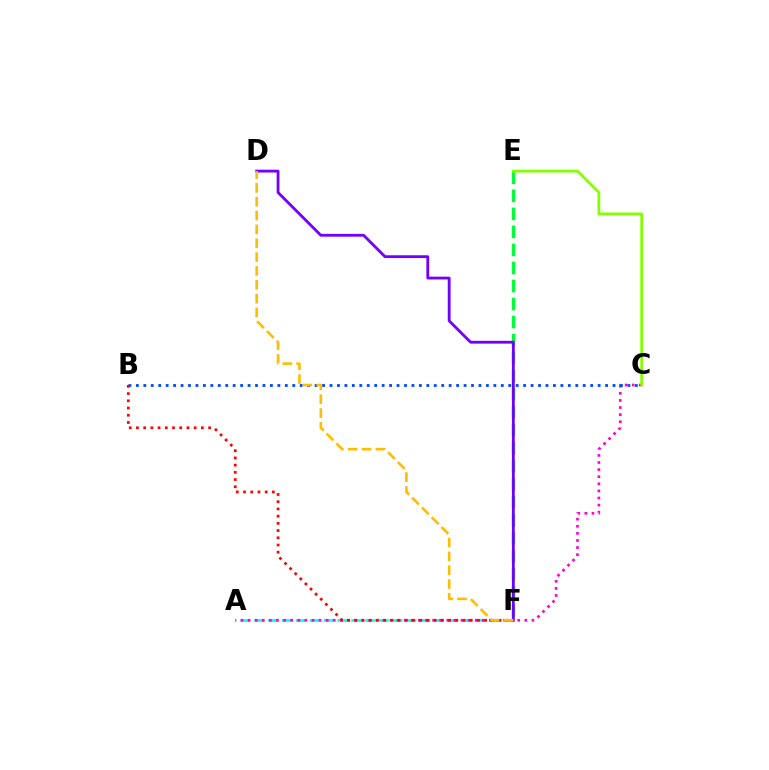{('E', 'F'): [{'color': '#00ff39', 'line_style': 'dashed', 'thickness': 2.45}], ('A', 'F'): [{'color': '#00fff6', 'line_style': 'dashed', 'thickness': 1.88}], ('A', 'C'): [{'color': '#ff00cf', 'line_style': 'dotted', 'thickness': 1.93}], ('B', 'C'): [{'color': '#004bff', 'line_style': 'dotted', 'thickness': 2.02}], ('B', 'F'): [{'color': '#ff0000', 'line_style': 'dotted', 'thickness': 1.96}], ('D', 'F'): [{'color': '#7200ff', 'line_style': 'solid', 'thickness': 2.03}, {'color': '#ffbd00', 'line_style': 'dashed', 'thickness': 1.88}], ('C', 'E'): [{'color': '#84ff00', 'line_style': 'solid', 'thickness': 1.99}]}